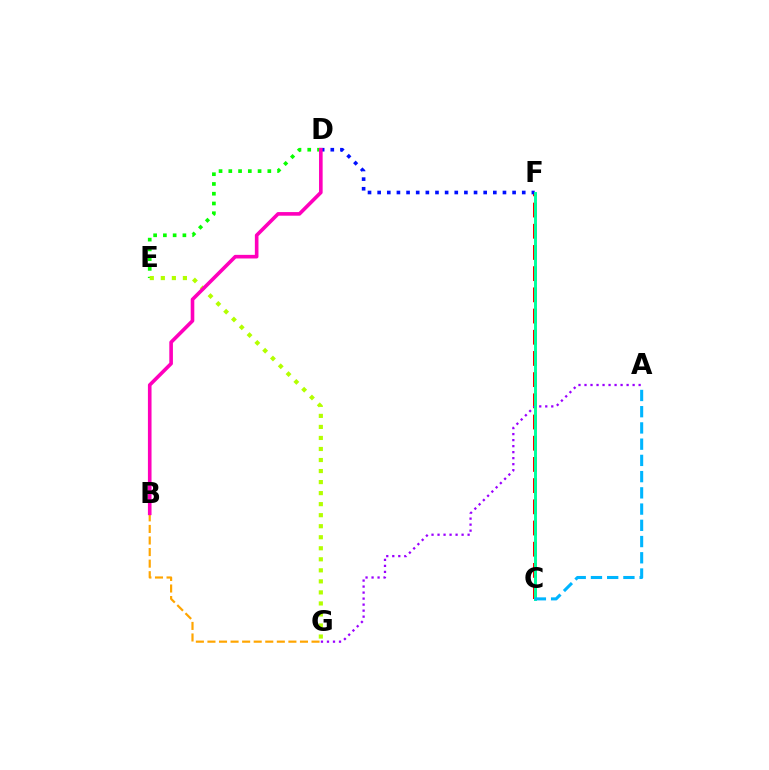{('C', 'F'): [{'color': '#ff0000', 'line_style': 'dashed', 'thickness': 2.88}, {'color': '#00ff9d', 'line_style': 'solid', 'thickness': 2.11}], ('A', 'G'): [{'color': '#9b00ff', 'line_style': 'dotted', 'thickness': 1.63}], ('D', 'F'): [{'color': '#0010ff', 'line_style': 'dotted', 'thickness': 2.62}], ('B', 'G'): [{'color': '#ffa500', 'line_style': 'dashed', 'thickness': 1.57}], ('D', 'E'): [{'color': '#08ff00', 'line_style': 'dotted', 'thickness': 2.65}], ('A', 'C'): [{'color': '#00b5ff', 'line_style': 'dashed', 'thickness': 2.21}], ('E', 'G'): [{'color': '#b3ff00', 'line_style': 'dotted', 'thickness': 3.0}], ('B', 'D'): [{'color': '#ff00bd', 'line_style': 'solid', 'thickness': 2.61}]}